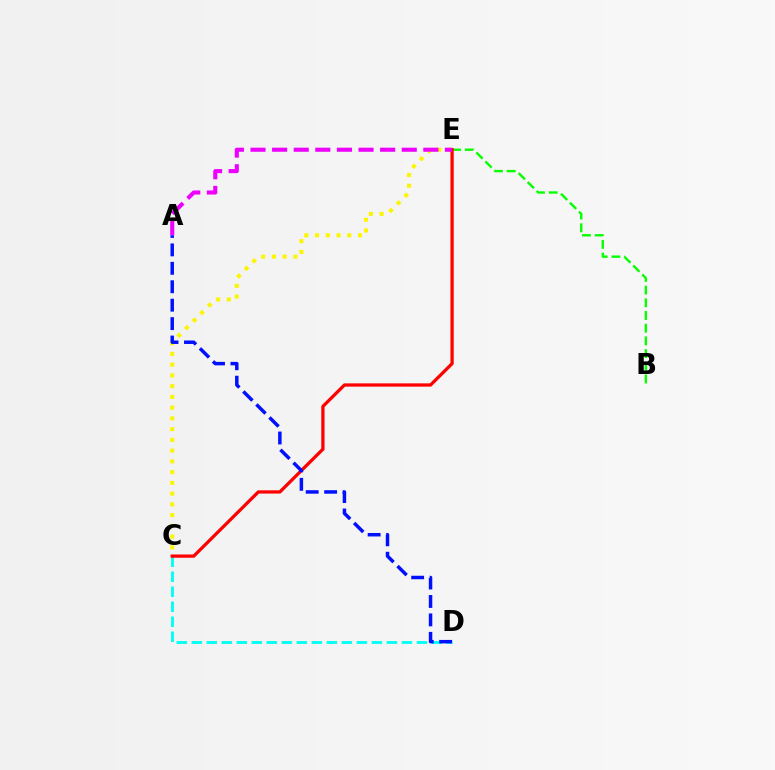{('C', 'E'): [{'color': '#fcf500', 'line_style': 'dotted', 'thickness': 2.92}, {'color': '#ff0000', 'line_style': 'solid', 'thickness': 2.35}], ('C', 'D'): [{'color': '#00fff6', 'line_style': 'dashed', 'thickness': 2.04}], ('B', 'E'): [{'color': '#08ff00', 'line_style': 'dashed', 'thickness': 1.73}], ('A', 'E'): [{'color': '#ee00ff', 'line_style': 'dashed', 'thickness': 2.93}], ('A', 'D'): [{'color': '#0010ff', 'line_style': 'dashed', 'thickness': 2.5}]}